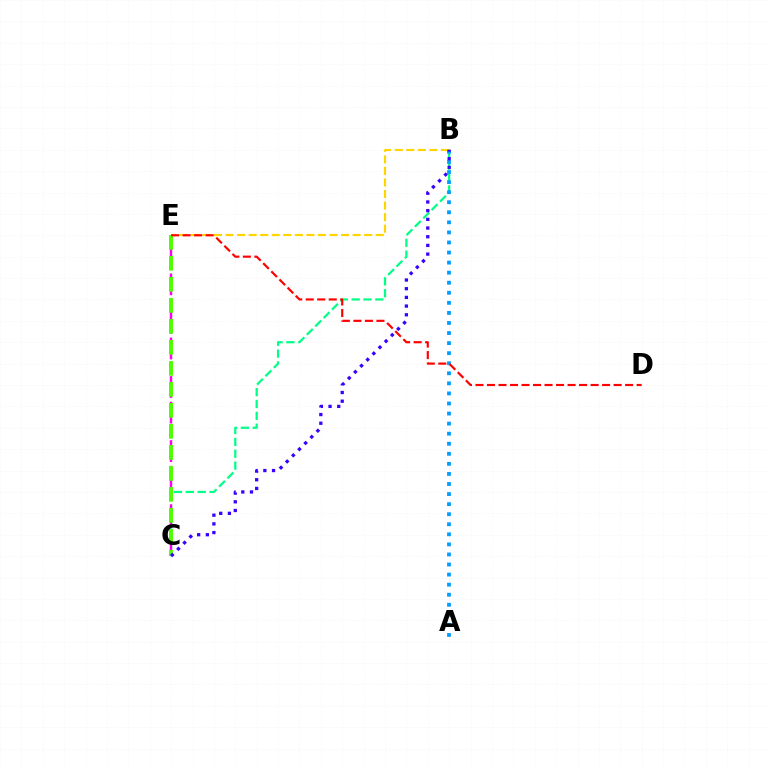{('B', 'C'): [{'color': '#00ff86', 'line_style': 'dashed', 'thickness': 1.61}, {'color': '#3700ff', 'line_style': 'dotted', 'thickness': 2.36}], ('C', 'E'): [{'color': '#ff00ed', 'line_style': 'dashed', 'thickness': 1.74}, {'color': '#4fff00', 'line_style': 'dashed', 'thickness': 2.85}], ('B', 'E'): [{'color': '#ffd500', 'line_style': 'dashed', 'thickness': 1.57}], ('A', 'B'): [{'color': '#009eff', 'line_style': 'dotted', 'thickness': 2.73}], ('D', 'E'): [{'color': '#ff0000', 'line_style': 'dashed', 'thickness': 1.56}]}